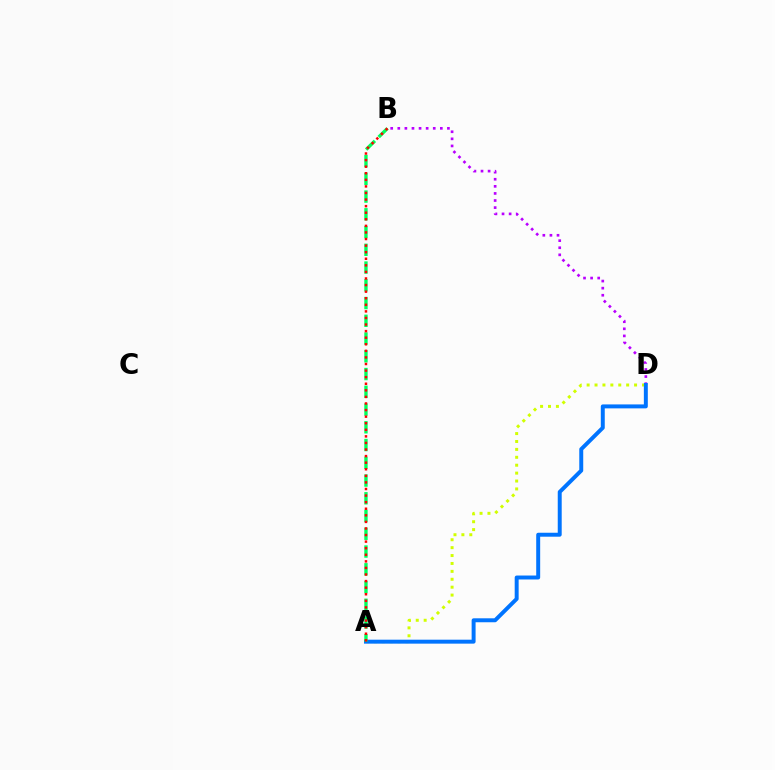{('A', 'D'): [{'color': '#d1ff00', 'line_style': 'dotted', 'thickness': 2.15}, {'color': '#0074ff', 'line_style': 'solid', 'thickness': 2.85}], ('B', 'D'): [{'color': '#b900ff', 'line_style': 'dotted', 'thickness': 1.93}], ('A', 'B'): [{'color': '#00ff5c', 'line_style': 'dashed', 'thickness': 2.41}, {'color': '#ff0000', 'line_style': 'dotted', 'thickness': 1.79}]}